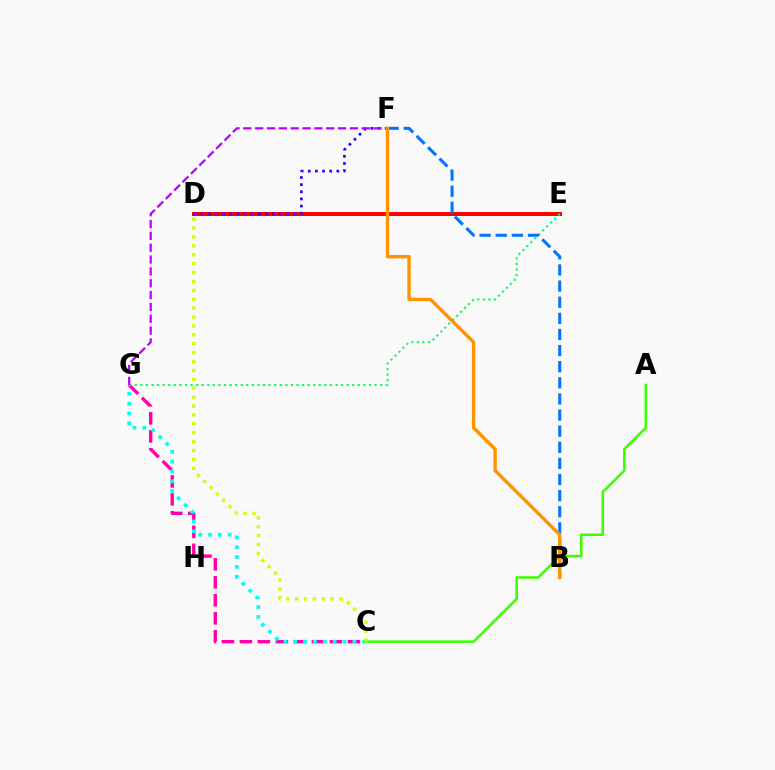{('A', 'C'): [{'color': '#3dff00', 'line_style': 'solid', 'thickness': 1.85}], ('C', 'G'): [{'color': '#ff00ac', 'line_style': 'dashed', 'thickness': 2.45}, {'color': '#00fff6', 'line_style': 'dotted', 'thickness': 2.67}], ('D', 'E'): [{'color': '#ff0000', 'line_style': 'solid', 'thickness': 2.89}], ('D', 'F'): [{'color': '#2500ff', 'line_style': 'dotted', 'thickness': 1.94}], ('E', 'G'): [{'color': '#00ff5c', 'line_style': 'dotted', 'thickness': 1.51}], ('C', 'D'): [{'color': '#d1ff00', 'line_style': 'dotted', 'thickness': 2.42}], ('B', 'F'): [{'color': '#0074ff', 'line_style': 'dashed', 'thickness': 2.19}, {'color': '#ff9400', 'line_style': 'solid', 'thickness': 2.44}], ('F', 'G'): [{'color': '#b900ff', 'line_style': 'dashed', 'thickness': 1.61}]}